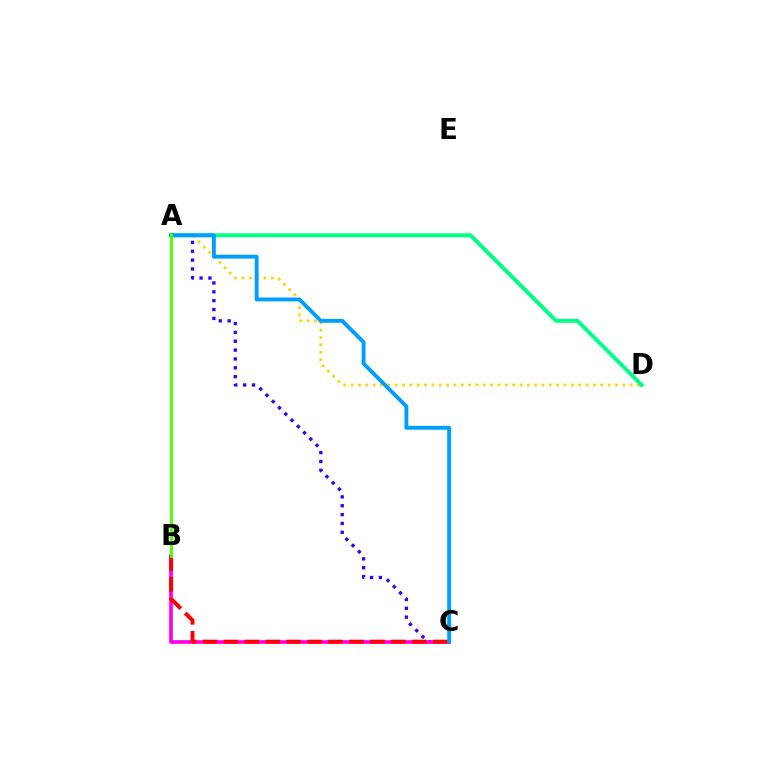{('A', 'C'): [{'color': '#3700ff', 'line_style': 'dotted', 'thickness': 2.41}, {'color': '#009eff', 'line_style': 'solid', 'thickness': 2.79}], ('B', 'C'): [{'color': '#ff00ed', 'line_style': 'solid', 'thickness': 2.67}, {'color': '#ff0000', 'line_style': 'dashed', 'thickness': 2.84}], ('A', 'D'): [{'color': '#ffd500', 'line_style': 'dotted', 'thickness': 2.0}, {'color': '#00ff86', 'line_style': 'solid', 'thickness': 2.82}], ('A', 'B'): [{'color': '#4fff00', 'line_style': 'solid', 'thickness': 2.12}]}